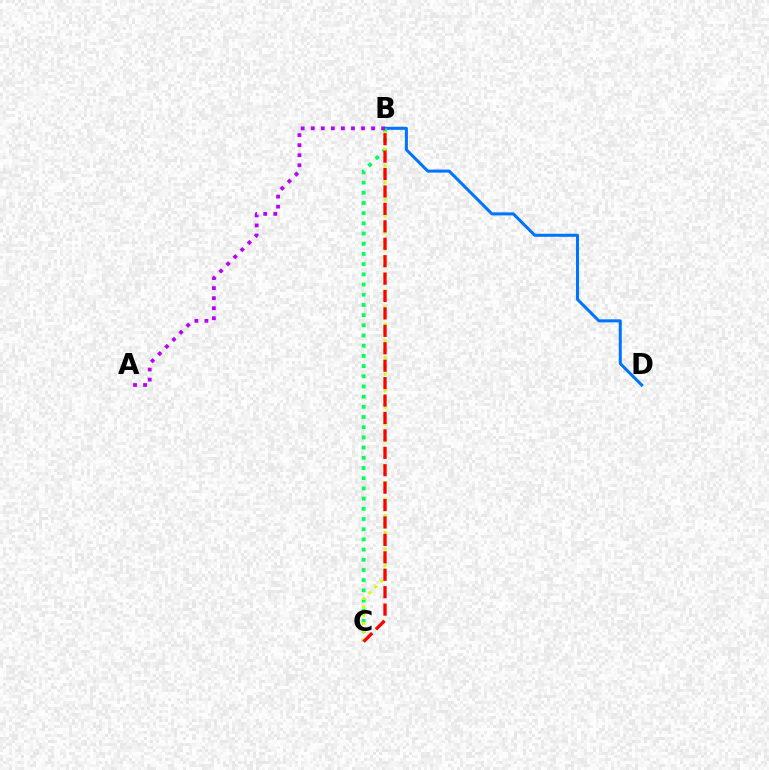{('B', 'D'): [{'color': '#0074ff', 'line_style': 'solid', 'thickness': 2.18}], ('B', 'C'): [{'color': '#00ff5c', 'line_style': 'dotted', 'thickness': 2.77}, {'color': '#d1ff00', 'line_style': 'dotted', 'thickness': 2.26}, {'color': '#ff0000', 'line_style': 'dashed', 'thickness': 2.37}], ('A', 'B'): [{'color': '#b900ff', 'line_style': 'dotted', 'thickness': 2.73}]}